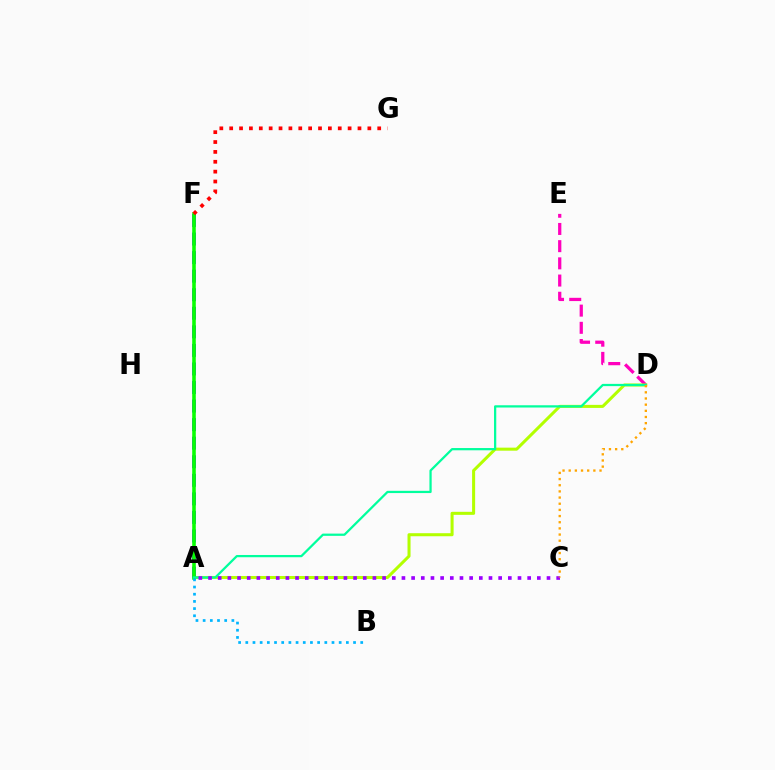{('D', 'E'): [{'color': '#ff00bd', 'line_style': 'dashed', 'thickness': 2.34}], ('A', 'D'): [{'color': '#b3ff00', 'line_style': 'solid', 'thickness': 2.18}, {'color': '#00ff9d', 'line_style': 'solid', 'thickness': 1.62}], ('A', 'F'): [{'color': '#0010ff', 'line_style': 'dashed', 'thickness': 2.52}, {'color': '#08ff00', 'line_style': 'solid', 'thickness': 2.56}], ('F', 'G'): [{'color': '#ff0000', 'line_style': 'dotted', 'thickness': 2.68}], ('A', 'B'): [{'color': '#00b5ff', 'line_style': 'dotted', 'thickness': 1.95}], ('A', 'C'): [{'color': '#9b00ff', 'line_style': 'dotted', 'thickness': 2.63}], ('C', 'D'): [{'color': '#ffa500', 'line_style': 'dotted', 'thickness': 1.67}]}